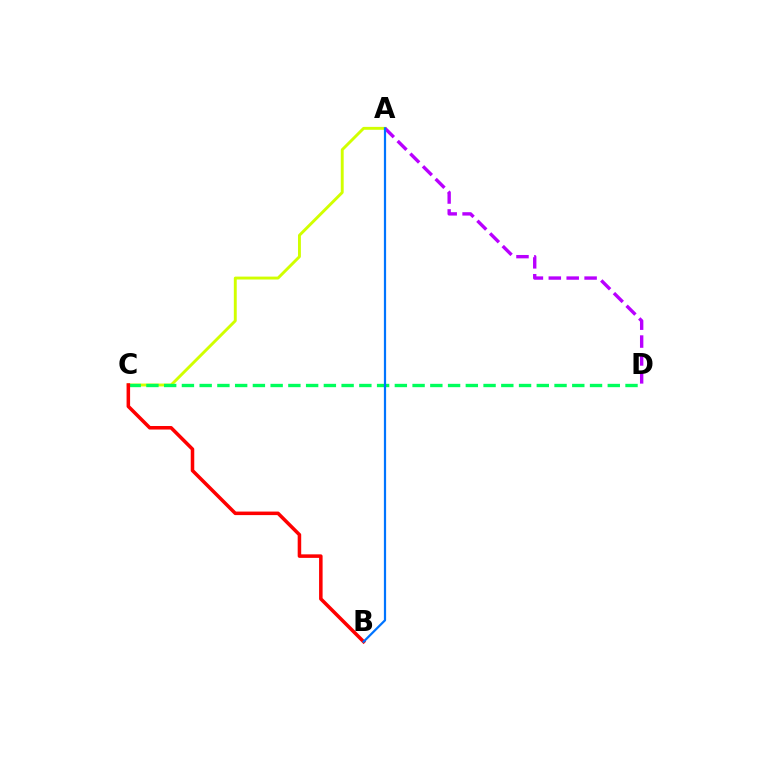{('A', 'C'): [{'color': '#d1ff00', 'line_style': 'solid', 'thickness': 2.09}], ('C', 'D'): [{'color': '#00ff5c', 'line_style': 'dashed', 'thickness': 2.41}], ('B', 'C'): [{'color': '#ff0000', 'line_style': 'solid', 'thickness': 2.54}], ('A', 'D'): [{'color': '#b900ff', 'line_style': 'dashed', 'thickness': 2.43}], ('A', 'B'): [{'color': '#0074ff', 'line_style': 'solid', 'thickness': 1.6}]}